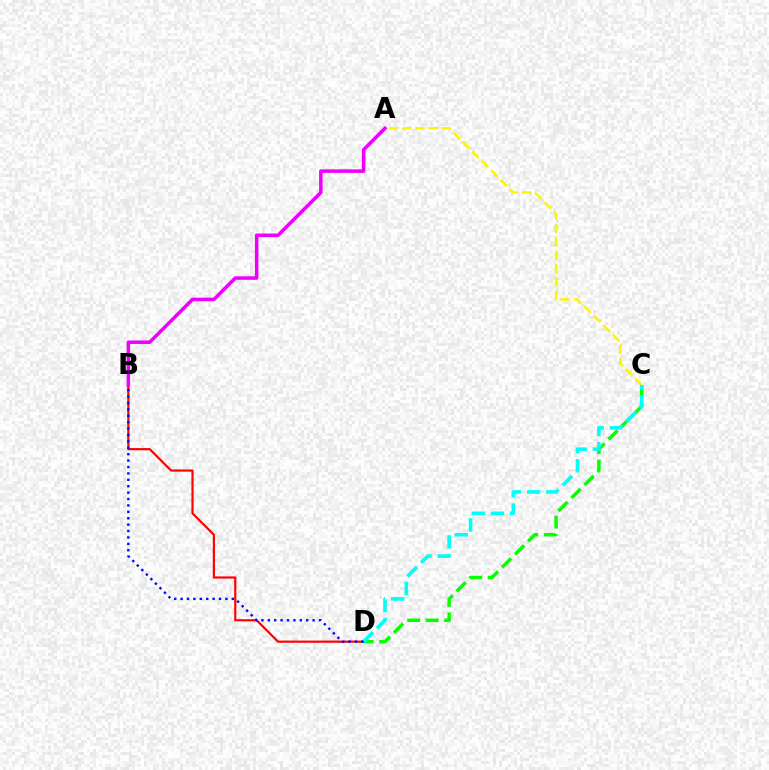{('B', 'D'): [{'color': '#ff0000', 'line_style': 'solid', 'thickness': 1.56}, {'color': '#0010ff', 'line_style': 'dotted', 'thickness': 1.74}], ('C', 'D'): [{'color': '#08ff00', 'line_style': 'dashed', 'thickness': 2.51}, {'color': '#00fff6', 'line_style': 'dashed', 'thickness': 2.61}], ('A', 'B'): [{'color': '#ee00ff', 'line_style': 'solid', 'thickness': 2.52}], ('A', 'C'): [{'color': '#fcf500', 'line_style': 'dashed', 'thickness': 1.81}]}